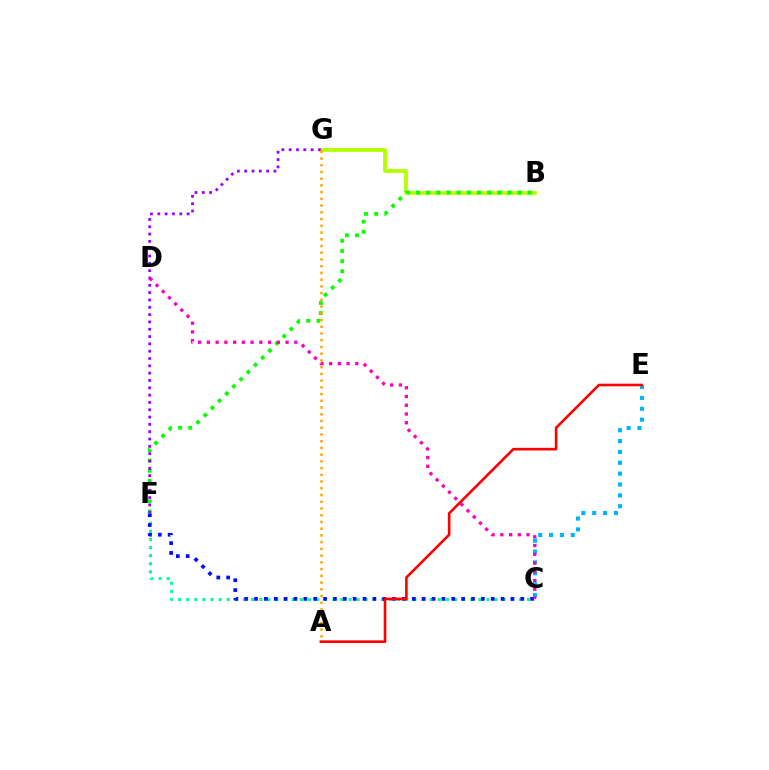{('C', 'F'): [{'color': '#00ff9d', 'line_style': 'dotted', 'thickness': 2.2}, {'color': '#0010ff', 'line_style': 'dotted', 'thickness': 2.68}], ('B', 'G'): [{'color': '#b3ff00', 'line_style': 'solid', 'thickness': 2.73}], ('B', 'F'): [{'color': '#08ff00', 'line_style': 'dotted', 'thickness': 2.76}], ('F', 'G'): [{'color': '#9b00ff', 'line_style': 'dotted', 'thickness': 1.99}], ('A', 'G'): [{'color': '#ffa500', 'line_style': 'dotted', 'thickness': 1.83}], ('C', 'E'): [{'color': '#00b5ff', 'line_style': 'dotted', 'thickness': 2.95}], ('A', 'E'): [{'color': '#ff0000', 'line_style': 'solid', 'thickness': 1.89}], ('C', 'D'): [{'color': '#ff00bd', 'line_style': 'dotted', 'thickness': 2.37}]}